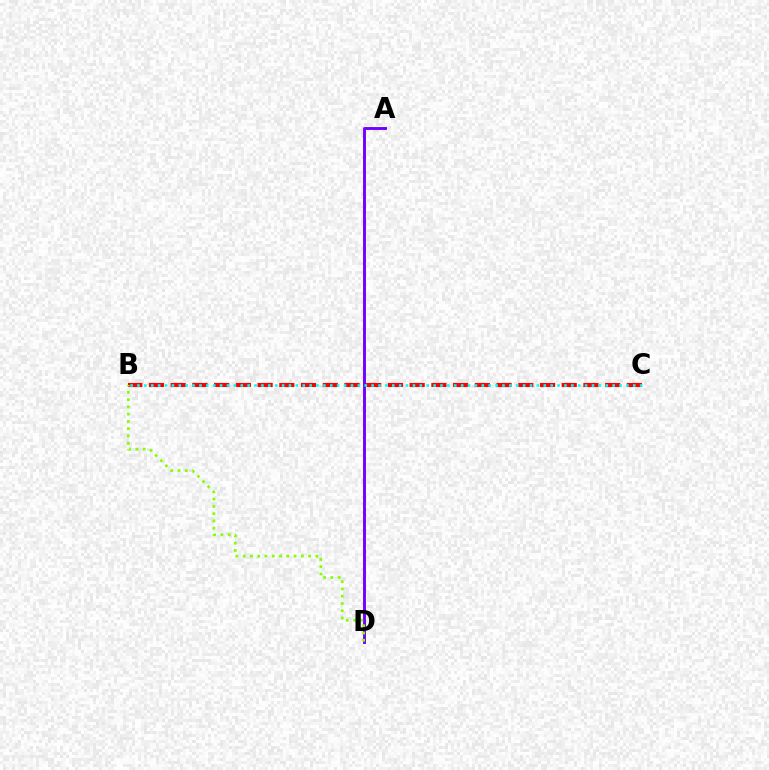{('A', 'D'): [{'color': '#7200ff', 'line_style': 'solid', 'thickness': 2.1}], ('B', 'C'): [{'color': '#ff0000', 'line_style': 'dashed', 'thickness': 2.95}, {'color': '#00fff6', 'line_style': 'dotted', 'thickness': 1.87}], ('B', 'D'): [{'color': '#84ff00', 'line_style': 'dotted', 'thickness': 1.98}]}